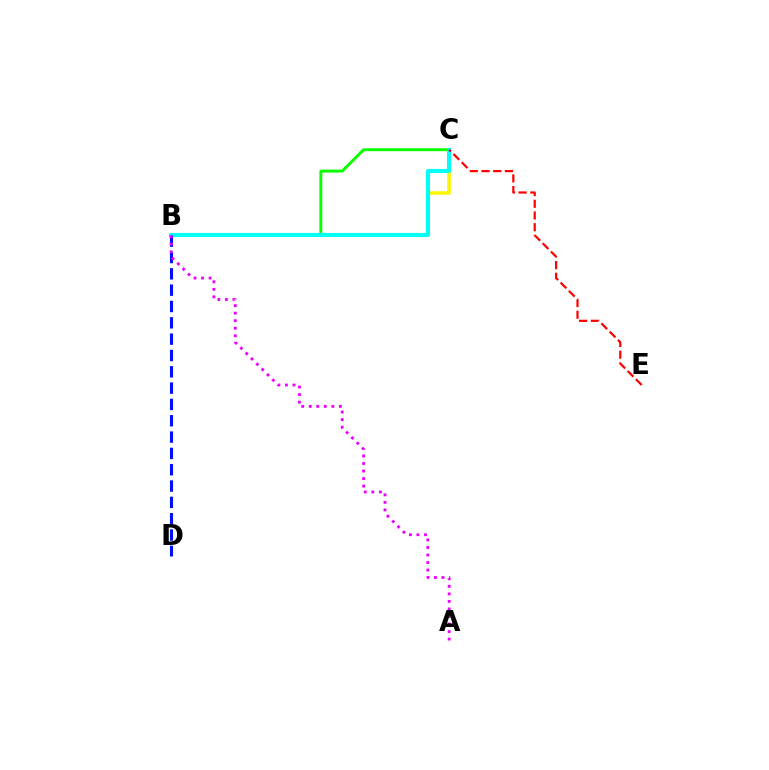{('B', 'C'): [{'color': '#08ff00', 'line_style': 'solid', 'thickness': 2.1}, {'color': '#fcf500', 'line_style': 'solid', 'thickness': 2.57}, {'color': '#00fff6', 'line_style': 'solid', 'thickness': 2.95}], ('B', 'D'): [{'color': '#0010ff', 'line_style': 'dashed', 'thickness': 2.22}], ('C', 'E'): [{'color': '#ff0000', 'line_style': 'dashed', 'thickness': 1.59}], ('A', 'B'): [{'color': '#ee00ff', 'line_style': 'dotted', 'thickness': 2.05}]}